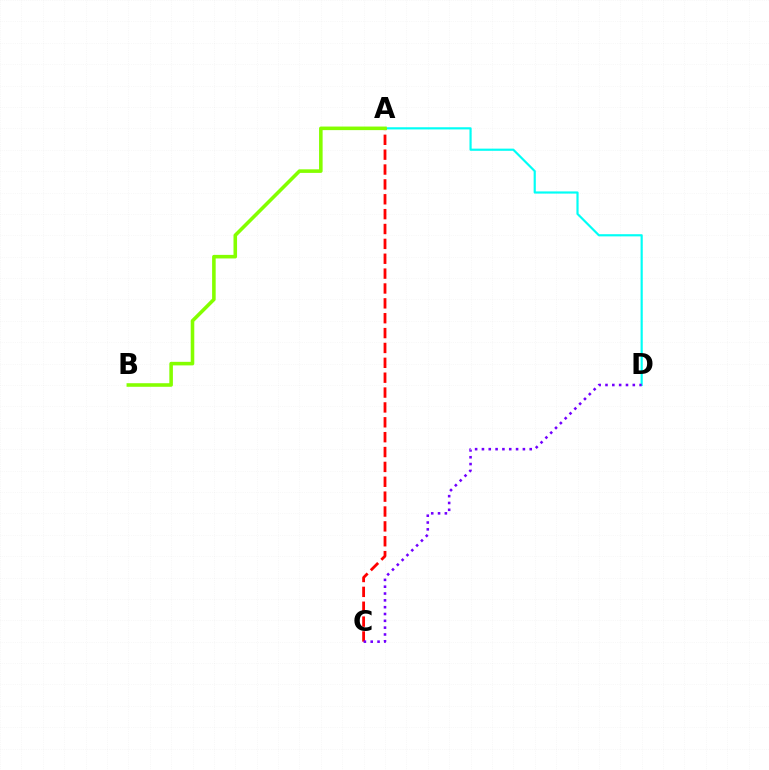{('A', 'D'): [{'color': '#00fff6', 'line_style': 'solid', 'thickness': 1.57}], ('A', 'C'): [{'color': '#ff0000', 'line_style': 'dashed', 'thickness': 2.02}], ('A', 'B'): [{'color': '#84ff00', 'line_style': 'solid', 'thickness': 2.57}], ('C', 'D'): [{'color': '#7200ff', 'line_style': 'dotted', 'thickness': 1.85}]}